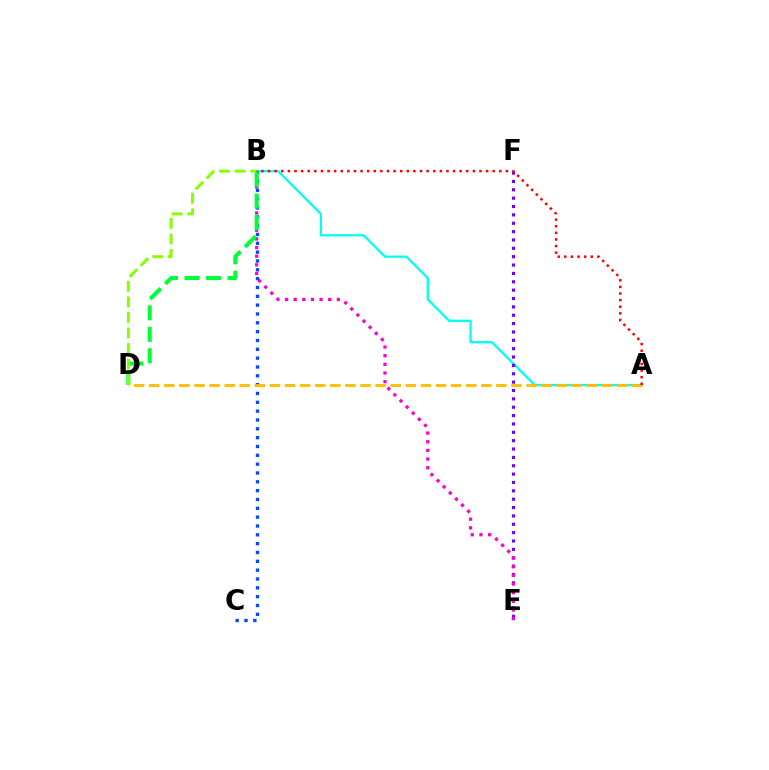{('A', 'B'): [{'color': '#00fff6', 'line_style': 'solid', 'thickness': 1.65}, {'color': '#ff0000', 'line_style': 'dotted', 'thickness': 1.79}], ('B', 'C'): [{'color': '#004bff', 'line_style': 'dotted', 'thickness': 2.4}], ('A', 'D'): [{'color': '#ffbd00', 'line_style': 'dashed', 'thickness': 2.05}], ('E', 'F'): [{'color': '#7200ff', 'line_style': 'dotted', 'thickness': 2.27}], ('B', 'E'): [{'color': '#ff00cf', 'line_style': 'dotted', 'thickness': 2.35}], ('B', 'D'): [{'color': '#00ff39', 'line_style': 'dashed', 'thickness': 2.92}, {'color': '#84ff00', 'line_style': 'dashed', 'thickness': 2.11}]}